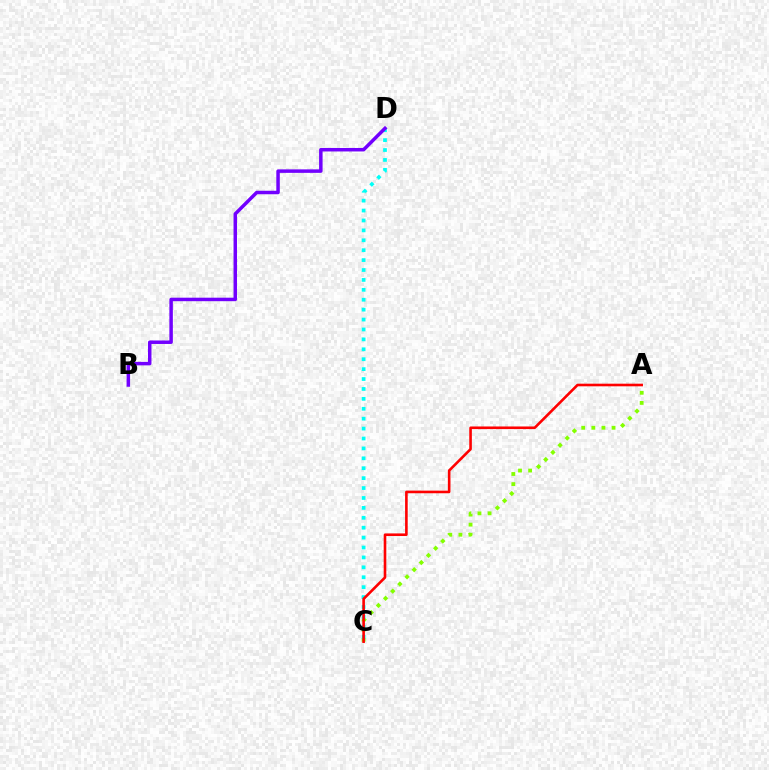{('A', 'C'): [{'color': '#84ff00', 'line_style': 'dotted', 'thickness': 2.75}, {'color': '#ff0000', 'line_style': 'solid', 'thickness': 1.88}], ('C', 'D'): [{'color': '#00fff6', 'line_style': 'dotted', 'thickness': 2.69}], ('B', 'D'): [{'color': '#7200ff', 'line_style': 'solid', 'thickness': 2.51}]}